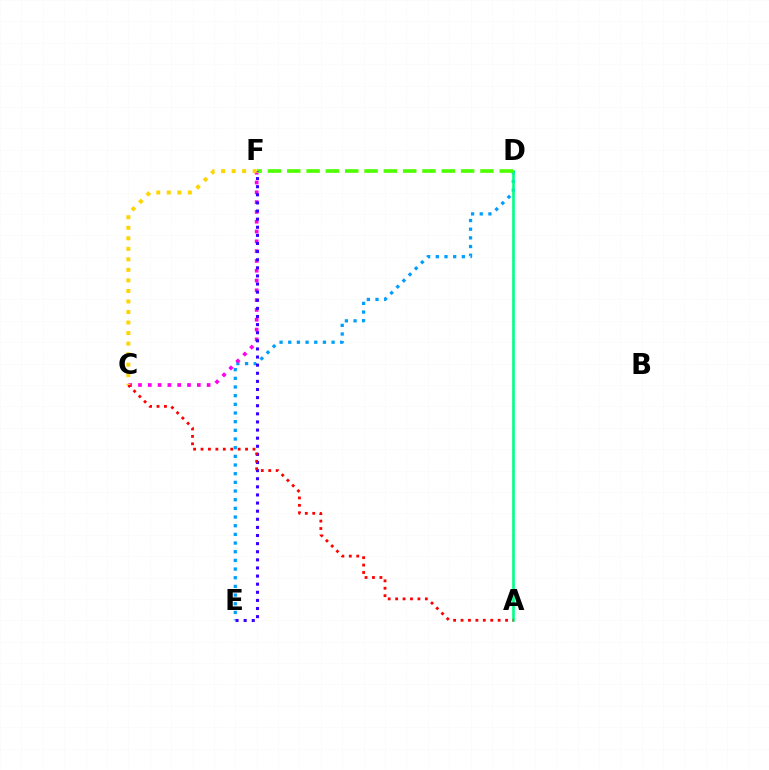{('D', 'E'): [{'color': '#009eff', 'line_style': 'dotted', 'thickness': 2.36}], ('A', 'D'): [{'color': '#00ff86', 'line_style': 'solid', 'thickness': 1.9}], ('C', 'F'): [{'color': '#ff00ed', 'line_style': 'dotted', 'thickness': 2.66}, {'color': '#ffd500', 'line_style': 'dotted', 'thickness': 2.86}], ('D', 'F'): [{'color': '#4fff00', 'line_style': 'dashed', 'thickness': 2.62}], ('E', 'F'): [{'color': '#3700ff', 'line_style': 'dotted', 'thickness': 2.2}], ('A', 'C'): [{'color': '#ff0000', 'line_style': 'dotted', 'thickness': 2.02}]}